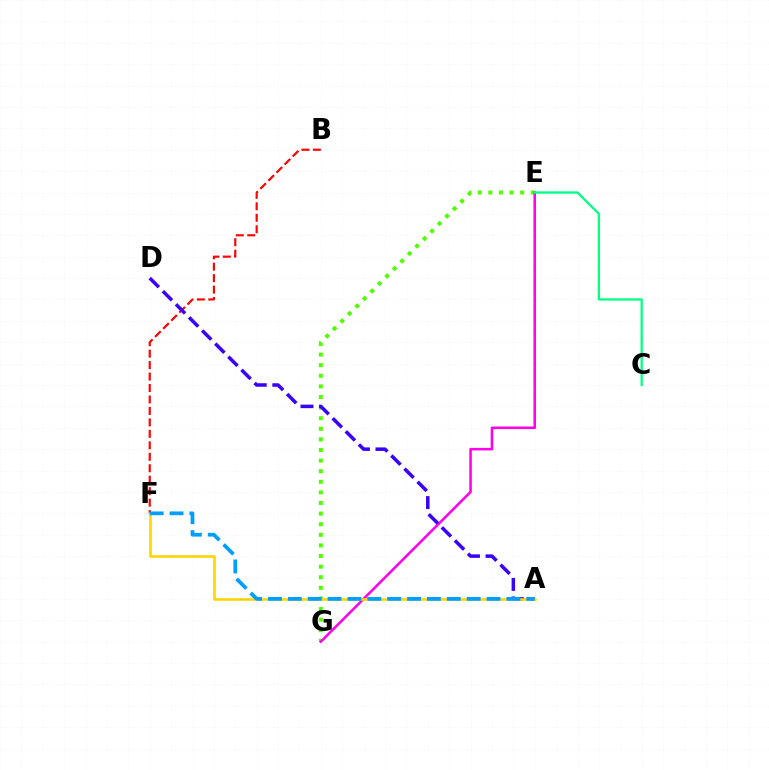{('E', 'G'): [{'color': '#4fff00', 'line_style': 'dotted', 'thickness': 2.88}, {'color': '#ff00ed', 'line_style': 'solid', 'thickness': 1.83}], ('B', 'F'): [{'color': '#ff0000', 'line_style': 'dashed', 'thickness': 1.56}], ('C', 'E'): [{'color': '#00ff86', 'line_style': 'solid', 'thickness': 1.65}], ('A', 'D'): [{'color': '#3700ff', 'line_style': 'dashed', 'thickness': 2.52}], ('A', 'F'): [{'color': '#ffd500', 'line_style': 'solid', 'thickness': 1.88}, {'color': '#009eff', 'line_style': 'dashed', 'thickness': 2.7}]}